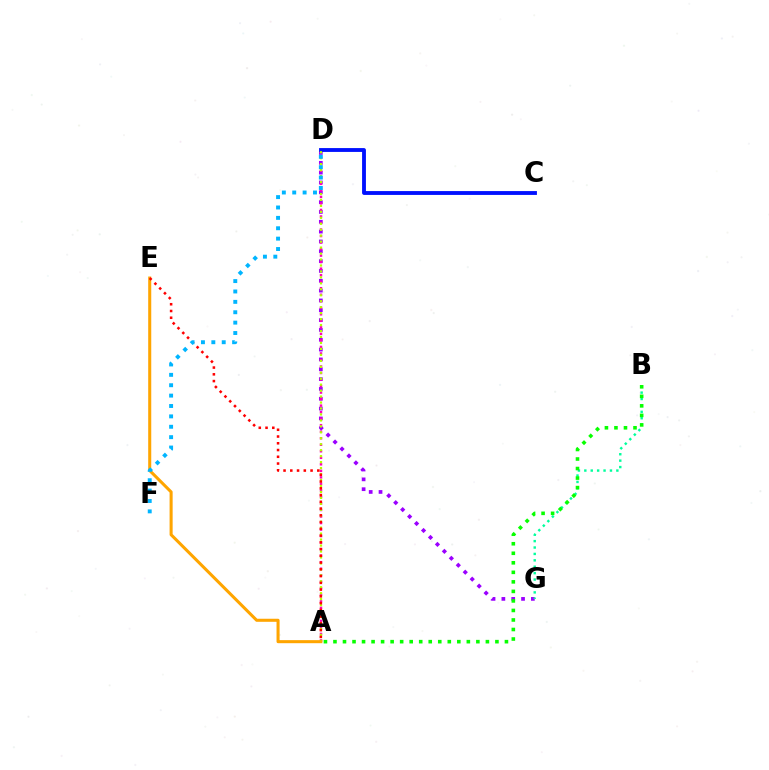{('D', 'G'): [{'color': '#9b00ff', 'line_style': 'dotted', 'thickness': 2.67}], ('A', 'D'): [{'color': '#ff00bd', 'line_style': 'dotted', 'thickness': 1.77}, {'color': '#b3ff00', 'line_style': 'dotted', 'thickness': 1.62}], ('C', 'D'): [{'color': '#0010ff', 'line_style': 'solid', 'thickness': 2.77}], ('B', 'G'): [{'color': '#00ff9d', 'line_style': 'dotted', 'thickness': 1.74}], ('A', 'E'): [{'color': '#ffa500', 'line_style': 'solid', 'thickness': 2.2}, {'color': '#ff0000', 'line_style': 'dotted', 'thickness': 1.84}], ('D', 'F'): [{'color': '#00b5ff', 'line_style': 'dotted', 'thickness': 2.82}], ('A', 'B'): [{'color': '#08ff00', 'line_style': 'dotted', 'thickness': 2.59}]}